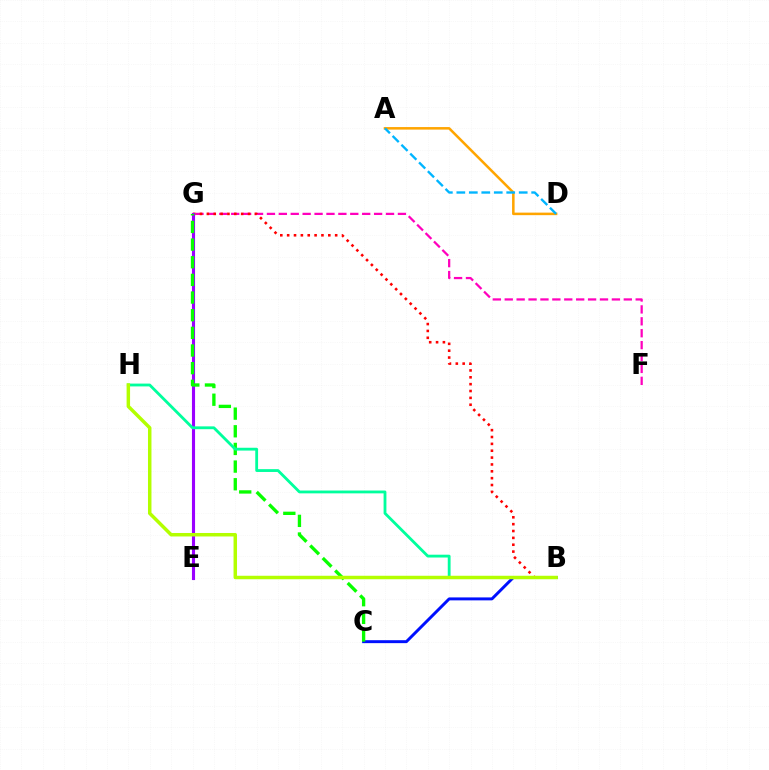{('F', 'G'): [{'color': '#ff00bd', 'line_style': 'dashed', 'thickness': 1.62}], ('B', 'G'): [{'color': '#ff0000', 'line_style': 'dotted', 'thickness': 1.86}], ('E', 'G'): [{'color': '#9b00ff', 'line_style': 'solid', 'thickness': 2.24}], ('A', 'D'): [{'color': '#ffa500', 'line_style': 'solid', 'thickness': 1.82}, {'color': '#00b5ff', 'line_style': 'dashed', 'thickness': 1.69}], ('B', 'C'): [{'color': '#0010ff', 'line_style': 'solid', 'thickness': 2.12}], ('C', 'G'): [{'color': '#08ff00', 'line_style': 'dashed', 'thickness': 2.4}], ('B', 'H'): [{'color': '#00ff9d', 'line_style': 'solid', 'thickness': 2.03}, {'color': '#b3ff00', 'line_style': 'solid', 'thickness': 2.5}]}